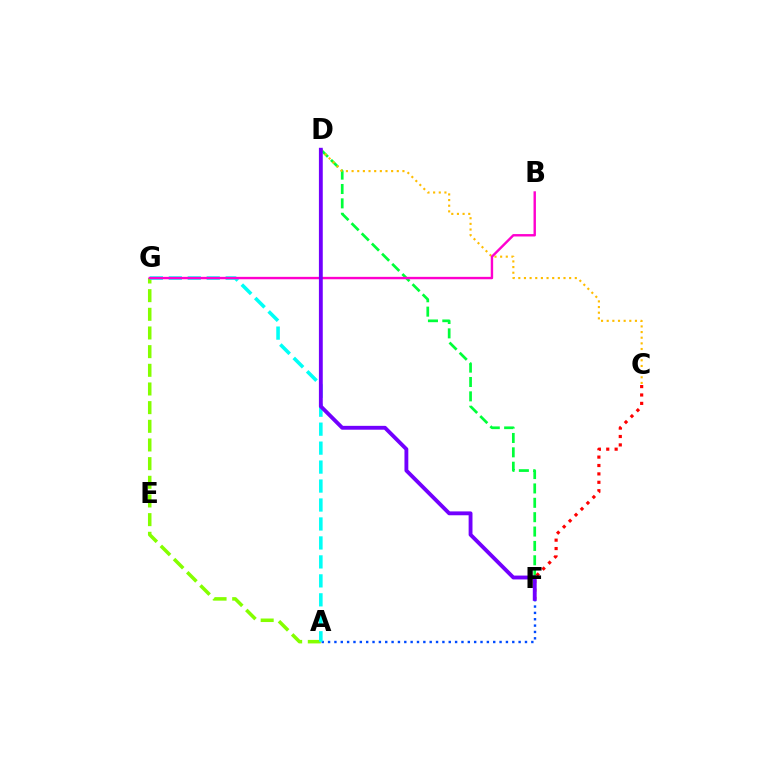{('A', 'G'): [{'color': '#84ff00', 'line_style': 'dashed', 'thickness': 2.54}, {'color': '#00fff6', 'line_style': 'dashed', 'thickness': 2.58}], ('D', 'F'): [{'color': '#00ff39', 'line_style': 'dashed', 'thickness': 1.95}, {'color': '#7200ff', 'line_style': 'solid', 'thickness': 2.78}], ('A', 'F'): [{'color': '#004bff', 'line_style': 'dotted', 'thickness': 1.73}], ('C', 'D'): [{'color': '#ffbd00', 'line_style': 'dotted', 'thickness': 1.54}], ('C', 'F'): [{'color': '#ff0000', 'line_style': 'dotted', 'thickness': 2.28}], ('B', 'G'): [{'color': '#ff00cf', 'line_style': 'solid', 'thickness': 1.73}]}